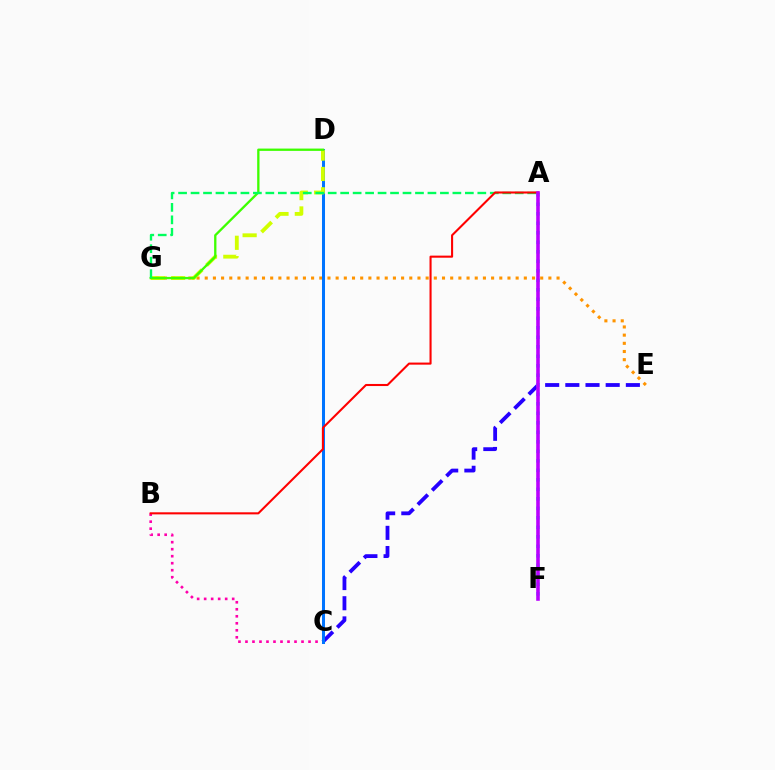{('B', 'C'): [{'color': '#ff00ac', 'line_style': 'dotted', 'thickness': 1.9}], ('E', 'G'): [{'color': '#ff9400', 'line_style': 'dotted', 'thickness': 2.22}], ('C', 'E'): [{'color': '#2500ff', 'line_style': 'dashed', 'thickness': 2.74}], ('C', 'D'): [{'color': '#0074ff', 'line_style': 'solid', 'thickness': 2.17}], ('D', 'G'): [{'color': '#d1ff00', 'line_style': 'dashed', 'thickness': 2.76}, {'color': '#3dff00', 'line_style': 'solid', 'thickness': 1.67}], ('A', 'F'): [{'color': '#00fff6', 'line_style': 'dotted', 'thickness': 2.58}, {'color': '#b900ff', 'line_style': 'solid', 'thickness': 2.58}], ('A', 'G'): [{'color': '#00ff5c', 'line_style': 'dashed', 'thickness': 1.69}], ('A', 'B'): [{'color': '#ff0000', 'line_style': 'solid', 'thickness': 1.5}]}